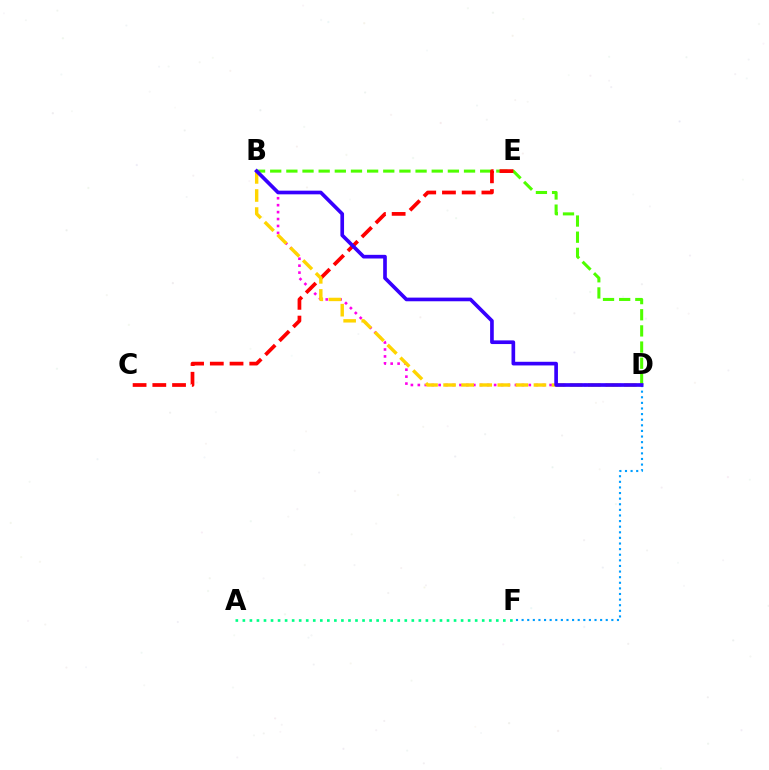{('B', 'D'): [{'color': '#ff00ed', 'line_style': 'dotted', 'thickness': 1.88}, {'color': '#4fff00', 'line_style': 'dashed', 'thickness': 2.19}, {'color': '#ffd500', 'line_style': 'dashed', 'thickness': 2.46}, {'color': '#3700ff', 'line_style': 'solid', 'thickness': 2.64}], ('D', 'F'): [{'color': '#009eff', 'line_style': 'dotted', 'thickness': 1.52}], ('C', 'E'): [{'color': '#ff0000', 'line_style': 'dashed', 'thickness': 2.68}], ('A', 'F'): [{'color': '#00ff86', 'line_style': 'dotted', 'thickness': 1.91}]}